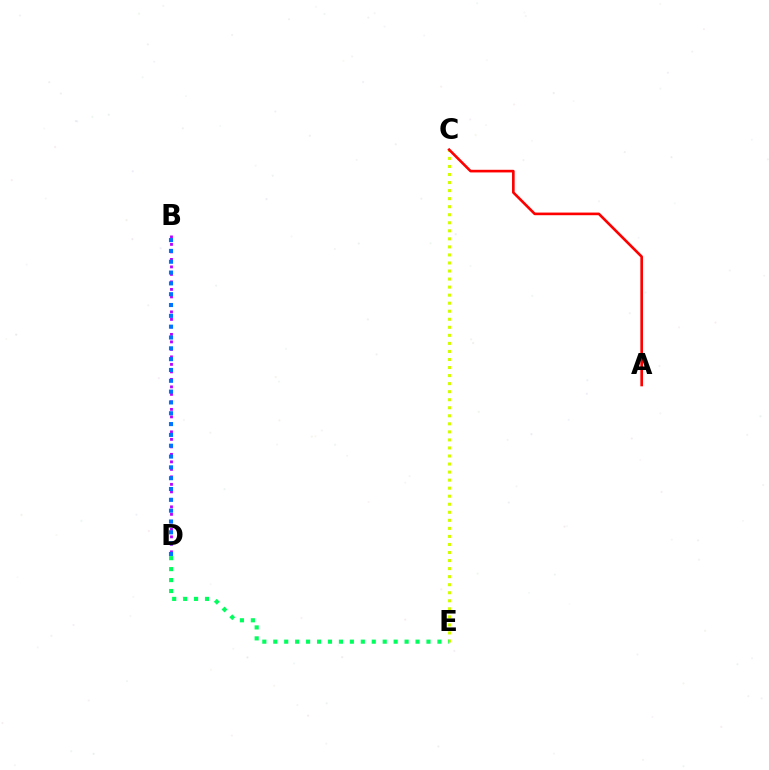{('B', 'D'): [{'color': '#b900ff', 'line_style': 'dotted', 'thickness': 2.04}, {'color': '#0074ff', 'line_style': 'dotted', 'thickness': 2.94}], ('C', 'E'): [{'color': '#d1ff00', 'line_style': 'dotted', 'thickness': 2.19}], ('D', 'E'): [{'color': '#00ff5c', 'line_style': 'dotted', 'thickness': 2.97}], ('A', 'C'): [{'color': '#ff0000', 'line_style': 'solid', 'thickness': 1.9}]}